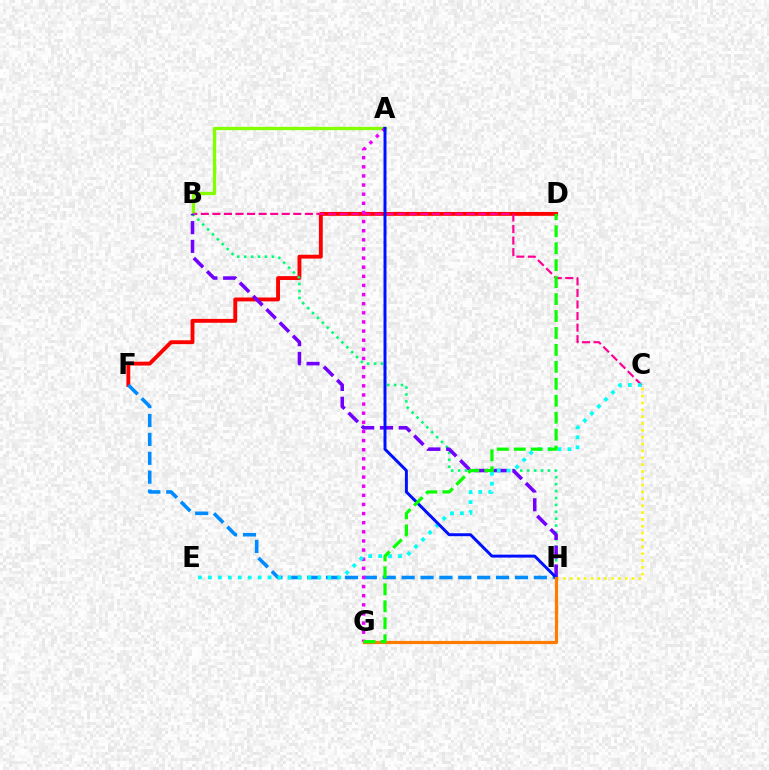{('D', 'F'): [{'color': '#ff0000', 'line_style': 'solid', 'thickness': 2.79}], ('C', 'H'): [{'color': '#fcf500', 'line_style': 'dotted', 'thickness': 1.86}], ('A', 'B'): [{'color': '#84ff00', 'line_style': 'solid', 'thickness': 2.39}], ('B', 'C'): [{'color': '#ff0094', 'line_style': 'dashed', 'thickness': 1.57}], ('F', 'H'): [{'color': '#008cff', 'line_style': 'dashed', 'thickness': 2.57}], ('A', 'G'): [{'color': '#ee00ff', 'line_style': 'dotted', 'thickness': 2.48}], ('B', 'H'): [{'color': '#00ff74', 'line_style': 'dotted', 'thickness': 1.88}, {'color': '#7200ff', 'line_style': 'dashed', 'thickness': 2.55}], ('C', 'E'): [{'color': '#00fff6', 'line_style': 'dotted', 'thickness': 2.7}], ('A', 'H'): [{'color': '#0010ff', 'line_style': 'solid', 'thickness': 2.13}], ('G', 'H'): [{'color': '#ff7c00', 'line_style': 'solid', 'thickness': 2.31}], ('D', 'G'): [{'color': '#08ff00', 'line_style': 'dashed', 'thickness': 2.3}]}